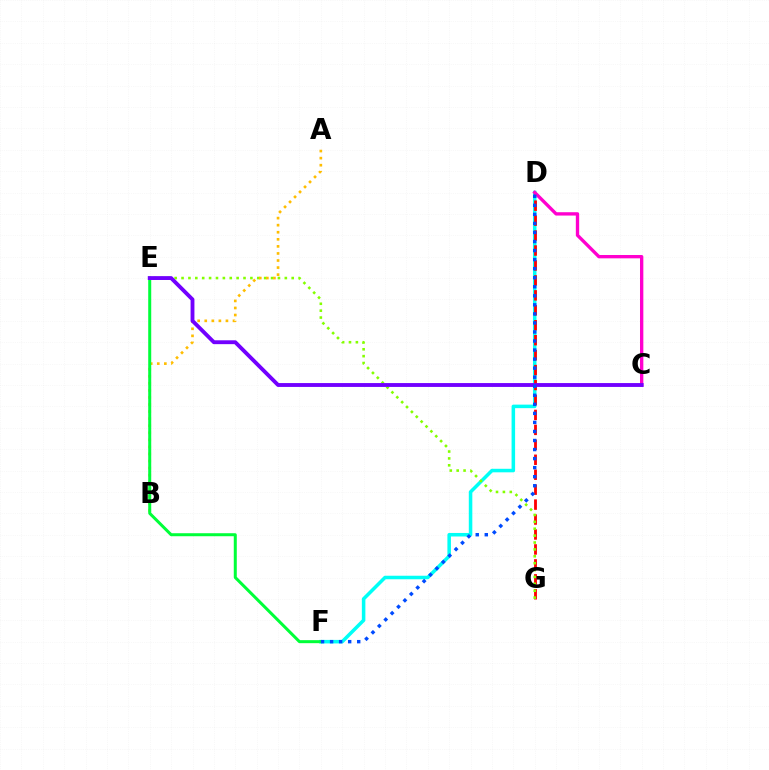{('D', 'F'): [{'color': '#00fff6', 'line_style': 'solid', 'thickness': 2.54}, {'color': '#004bff', 'line_style': 'dotted', 'thickness': 2.46}], ('D', 'G'): [{'color': '#ff0000', 'line_style': 'dashed', 'thickness': 2.03}], ('E', 'G'): [{'color': '#84ff00', 'line_style': 'dotted', 'thickness': 1.87}], ('A', 'B'): [{'color': '#ffbd00', 'line_style': 'dotted', 'thickness': 1.92}], ('E', 'F'): [{'color': '#00ff39', 'line_style': 'solid', 'thickness': 2.17}], ('C', 'D'): [{'color': '#ff00cf', 'line_style': 'solid', 'thickness': 2.4}], ('C', 'E'): [{'color': '#7200ff', 'line_style': 'solid', 'thickness': 2.78}]}